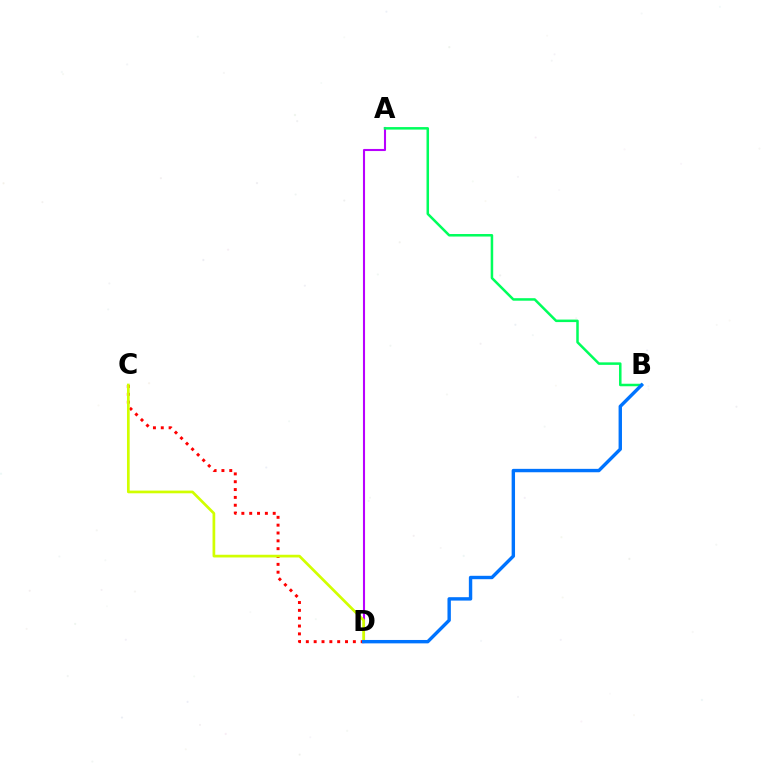{('A', 'D'): [{'color': '#b900ff', 'line_style': 'solid', 'thickness': 1.5}], ('C', 'D'): [{'color': '#ff0000', 'line_style': 'dotted', 'thickness': 2.13}, {'color': '#d1ff00', 'line_style': 'solid', 'thickness': 1.95}], ('A', 'B'): [{'color': '#00ff5c', 'line_style': 'solid', 'thickness': 1.81}], ('B', 'D'): [{'color': '#0074ff', 'line_style': 'solid', 'thickness': 2.45}]}